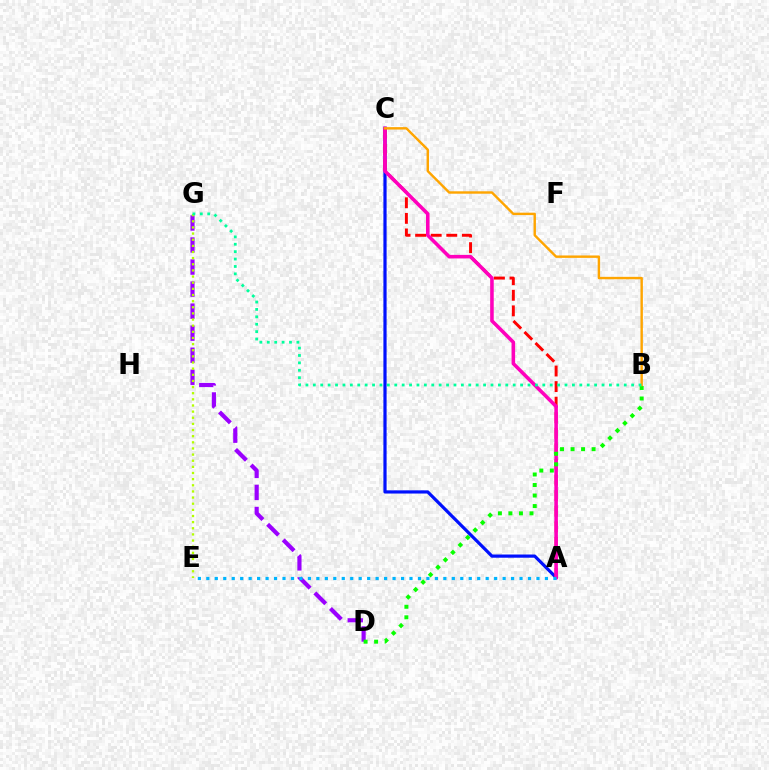{('A', 'C'): [{'color': '#0010ff', 'line_style': 'solid', 'thickness': 2.3}, {'color': '#ff0000', 'line_style': 'dashed', 'thickness': 2.12}, {'color': '#ff00bd', 'line_style': 'solid', 'thickness': 2.57}], ('D', 'G'): [{'color': '#9b00ff', 'line_style': 'dashed', 'thickness': 2.99}], ('A', 'E'): [{'color': '#00b5ff', 'line_style': 'dotted', 'thickness': 2.3}], ('B', 'D'): [{'color': '#08ff00', 'line_style': 'dotted', 'thickness': 2.86}], ('B', 'C'): [{'color': '#ffa500', 'line_style': 'solid', 'thickness': 1.74}], ('E', 'G'): [{'color': '#b3ff00', 'line_style': 'dotted', 'thickness': 1.67}], ('B', 'G'): [{'color': '#00ff9d', 'line_style': 'dotted', 'thickness': 2.01}]}